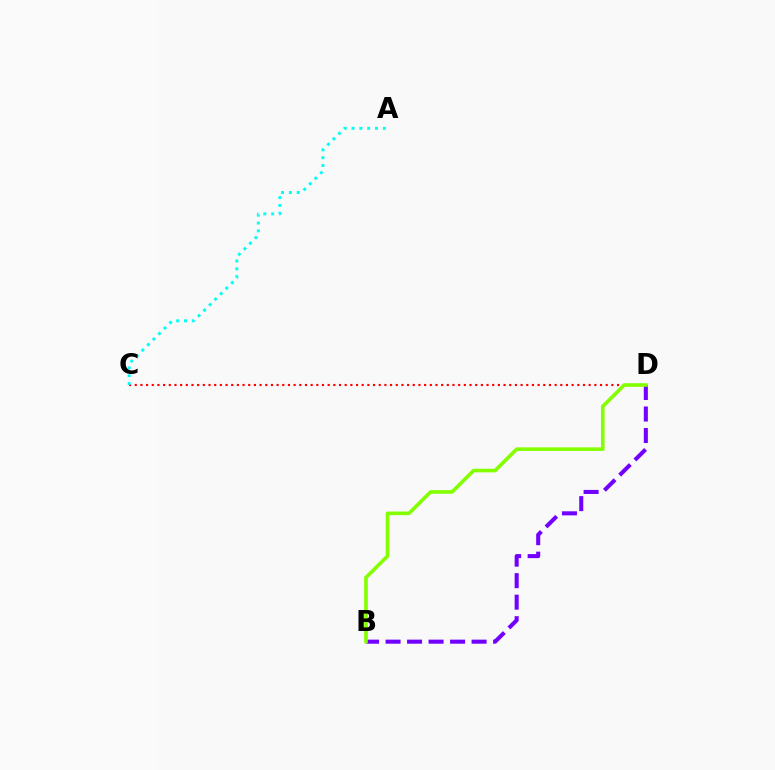{('C', 'D'): [{'color': '#ff0000', 'line_style': 'dotted', 'thickness': 1.54}], ('B', 'D'): [{'color': '#7200ff', 'line_style': 'dashed', 'thickness': 2.92}, {'color': '#84ff00', 'line_style': 'solid', 'thickness': 2.61}], ('A', 'C'): [{'color': '#00fff6', 'line_style': 'dotted', 'thickness': 2.13}]}